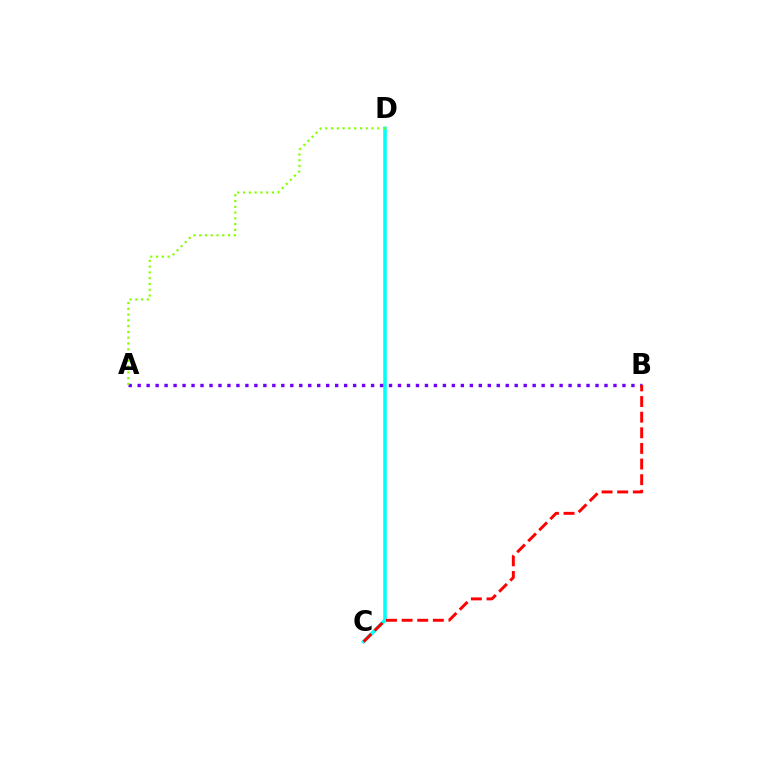{('C', 'D'): [{'color': '#00fff6', 'line_style': 'solid', 'thickness': 2.55}], ('A', 'B'): [{'color': '#7200ff', 'line_style': 'dotted', 'thickness': 2.44}], ('B', 'C'): [{'color': '#ff0000', 'line_style': 'dashed', 'thickness': 2.12}], ('A', 'D'): [{'color': '#84ff00', 'line_style': 'dotted', 'thickness': 1.57}]}